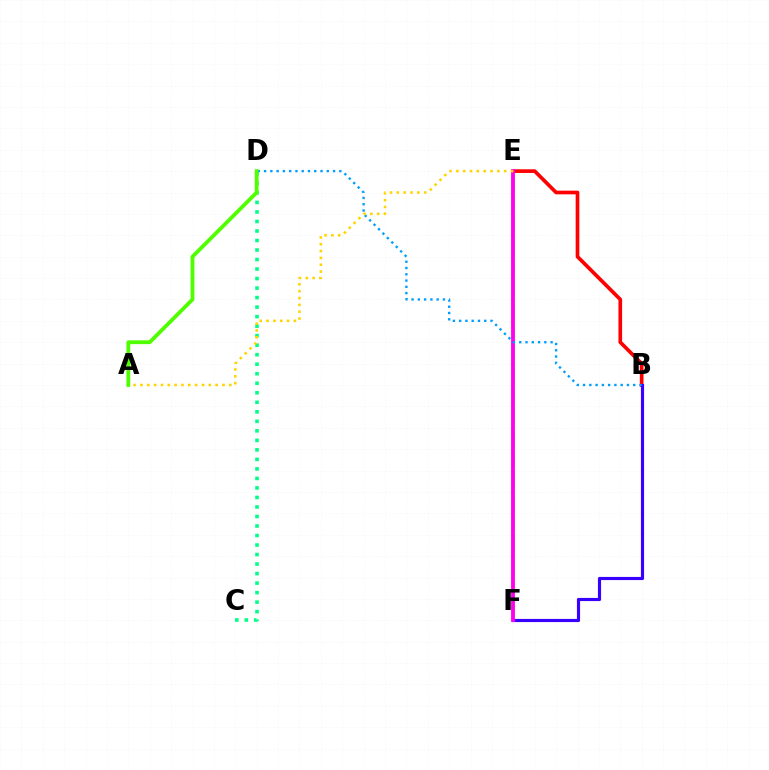{('B', 'E'): [{'color': '#ff0000', 'line_style': 'solid', 'thickness': 2.65}], ('B', 'F'): [{'color': '#3700ff', 'line_style': 'solid', 'thickness': 2.27}], ('C', 'D'): [{'color': '#00ff86', 'line_style': 'dotted', 'thickness': 2.59}], ('E', 'F'): [{'color': '#ff00ed', 'line_style': 'solid', 'thickness': 2.76}], ('B', 'D'): [{'color': '#009eff', 'line_style': 'dotted', 'thickness': 1.7}], ('A', 'E'): [{'color': '#ffd500', 'line_style': 'dotted', 'thickness': 1.86}], ('A', 'D'): [{'color': '#4fff00', 'line_style': 'solid', 'thickness': 2.74}]}